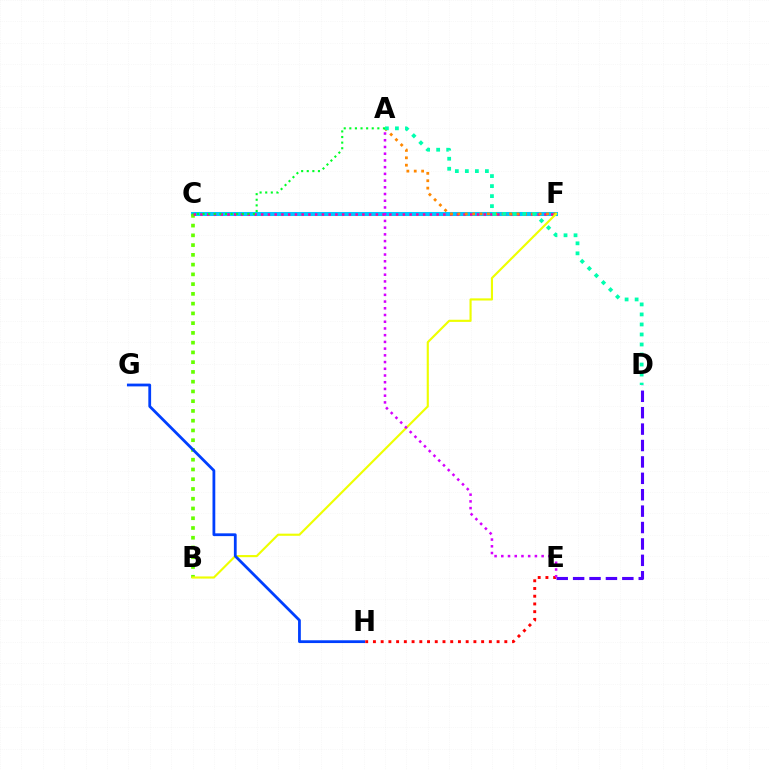{('C', 'F'): [{'color': '#00c7ff', 'line_style': 'solid', 'thickness': 2.91}, {'color': '#ff00a0', 'line_style': 'dotted', 'thickness': 1.83}], ('D', 'E'): [{'color': '#4f00ff', 'line_style': 'dashed', 'thickness': 2.23}], ('B', 'C'): [{'color': '#66ff00', 'line_style': 'dotted', 'thickness': 2.65}], ('A', 'F'): [{'color': '#ff8800', 'line_style': 'dotted', 'thickness': 2.01}], ('E', 'H'): [{'color': '#ff0000', 'line_style': 'dotted', 'thickness': 2.1}], ('B', 'F'): [{'color': '#eeff00', 'line_style': 'solid', 'thickness': 1.54}], ('G', 'H'): [{'color': '#003fff', 'line_style': 'solid', 'thickness': 2.0}], ('A', 'E'): [{'color': '#d600ff', 'line_style': 'dotted', 'thickness': 1.83}], ('A', 'C'): [{'color': '#00ff27', 'line_style': 'dotted', 'thickness': 1.52}], ('A', 'D'): [{'color': '#00ffaf', 'line_style': 'dotted', 'thickness': 2.72}]}